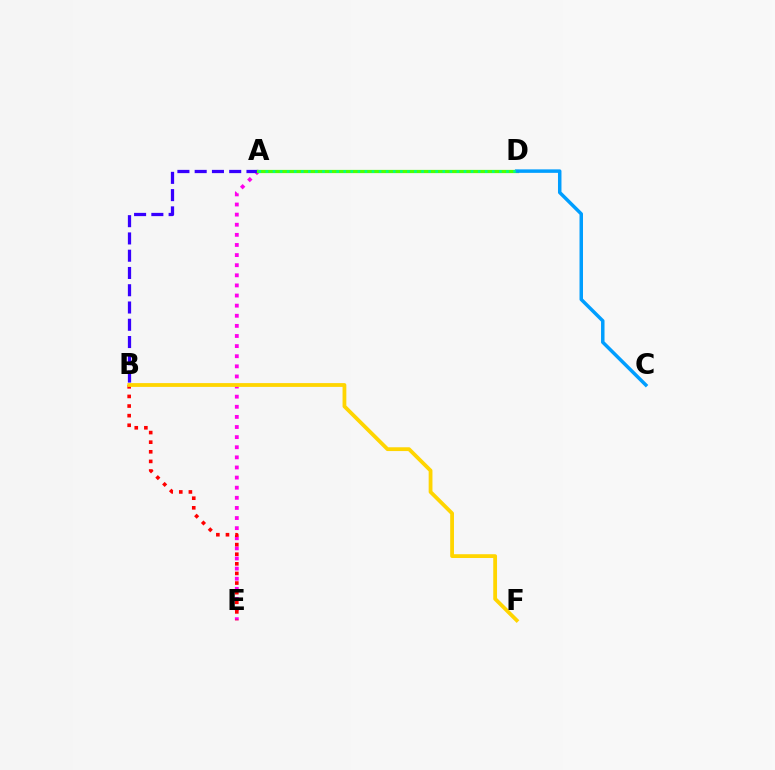{('A', 'E'): [{'color': '#ff00ed', 'line_style': 'dotted', 'thickness': 2.75}], ('B', 'E'): [{'color': '#ff0000', 'line_style': 'dotted', 'thickness': 2.61}], ('B', 'F'): [{'color': '#ffd500', 'line_style': 'solid', 'thickness': 2.73}], ('A', 'B'): [{'color': '#3700ff', 'line_style': 'dashed', 'thickness': 2.35}], ('A', 'D'): [{'color': '#4fff00', 'line_style': 'solid', 'thickness': 2.32}, {'color': '#00ff86', 'line_style': 'dotted', 'thickness': 1.92}], ('C', 'D'): [{'color': '#009eff', 'line_style': 'solid', 'thickness': 2.51}]}